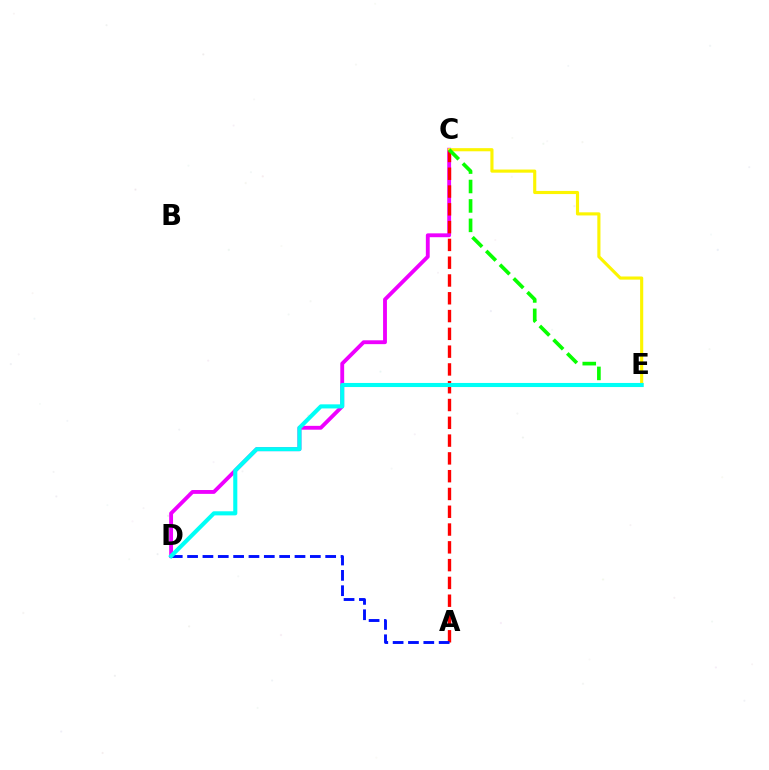{('C', 'D'): [{'color': '#ee00ff', 'line_style': 'solid', 'thickness': 2.77}], ('C', 'E'): [{'color': '#fcf500', 'line_style': 'solid', 'thickness': 2.25}, {'color': '#08ff00', 'line_style': 'dashed', 'thickness': 2.64}], ('A', 'C'): [{'color': '#ff0000', 'line_style': 'dashed', 'thickness': 2.42}], ('A', 'D'): [{'color': '#0010ff', 'line_style': 'dashed', 'thickness': 2.08}], ('D', 'E'): [{'color': '#00fff6', 'line_style': 'solid', 'thickness': 2.94}]}